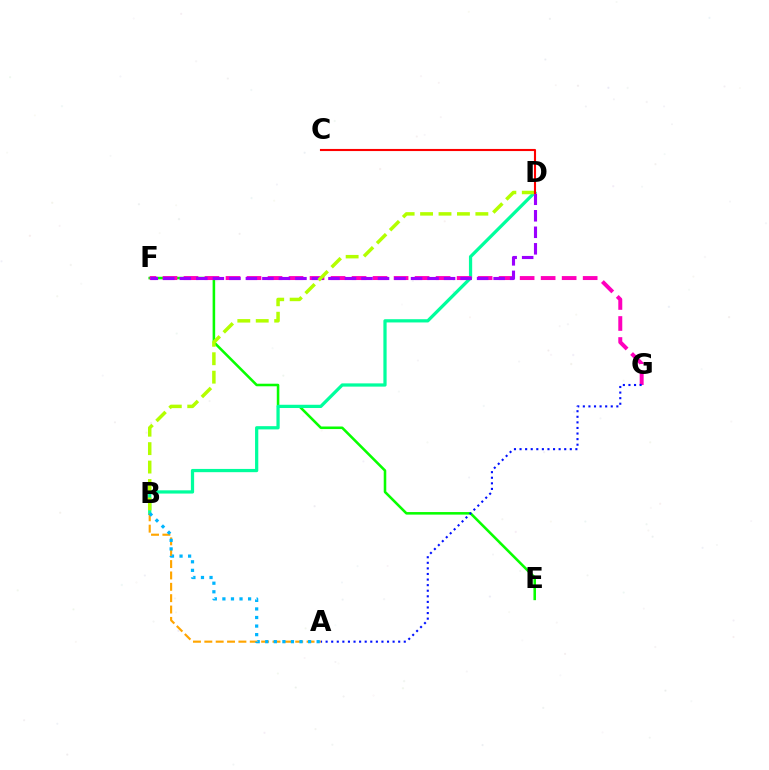{('E', 'F'): [{'color': '#08ff00', 'line_style': 'solid', 'thickness': 1.84}], ('B', 'D'): [{'color': '#00ff9d', 'line_style': 'solid', 'thickness': 2.34}, {'color': '#b3ff00', 'line_style': 'dashed', 'thickness': 2.5}], ('A', 'B'): [{'color': '#ffa500', 'line_style': 'dashed', 'thickness': 1.54}, {'color': '#00b5ff', 'line_style': 'dotted', 'thickness': 2.33}], ('F', 'G'): [{'color': '#ff00bd', 'line_style': 'dashed', 'thickness': 2.85}], ('D', 'F'): [{'color': '#9b00ff', 'line_style': 'dashed', 'thickness': 2.24}], ('A', 'G'): [{'color': '#0010ff', 'line_style': 'dotted', 'thickness': 1.52}], ('C', 'D'): [{'color': '#ff0000', 'line_style': 'solid', 'thickness': 1.52}]}